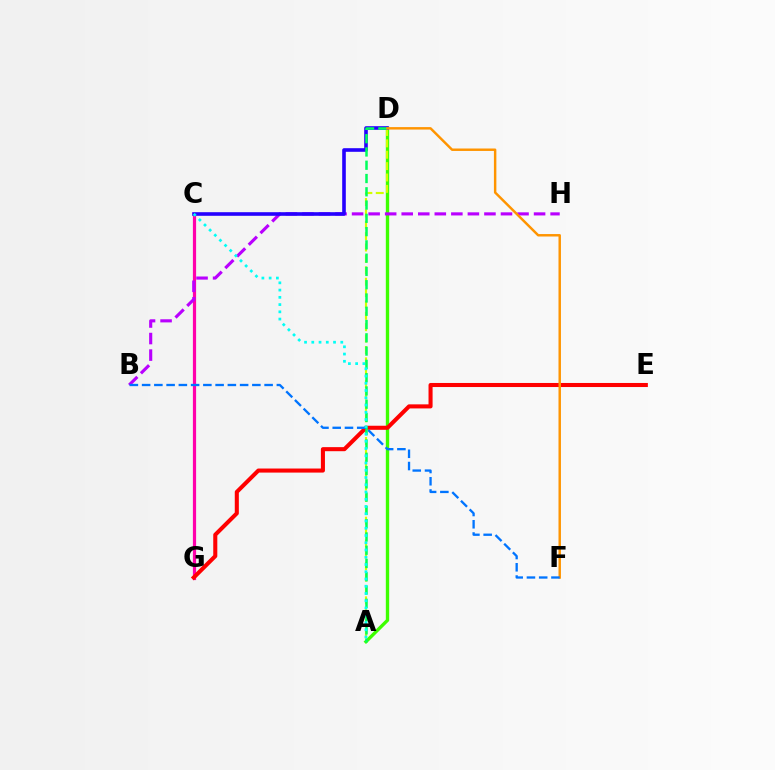{('A', 'D'): [{'color': '#3dff00', 'line_style': 'solid', 'thickness': 2.41}, {'color': '#d1ff00', 'line_style': 'dashed', 'thickness': 1.55}, {'color': '#00ff5c', 'line_style': 'dashed', 'thickness': 1.8}], ('C', 'G'): [{'color': '#ff00ac', 'line_style': 'solid', 'thickness': 2.3}], ('B', 'H'): [{'color': '#b900ff', 'line_style': 'dashed', 'thickness': 2.25}], ('E', 'G'): [{'color': '#ff0000', 'line_style': 'solid', 'thickness': 2.93}], ('C', 'D'): [{'color': '#2500ff', 'line_style': 'solid', 'thickness': 2.6}], ('D', 'F'): [{'color': '#ff9400', 'line_style': 'solid', 'thickness': 1.77}], ('B', 'F'): [{'color': '#0074ff', 'line_style': 'dashed', 'thickness': 1.66}], ('A', 'C'): [{'color': '#00fff6', 'line_style': 'dotted', 'thickness': 1.97}]}